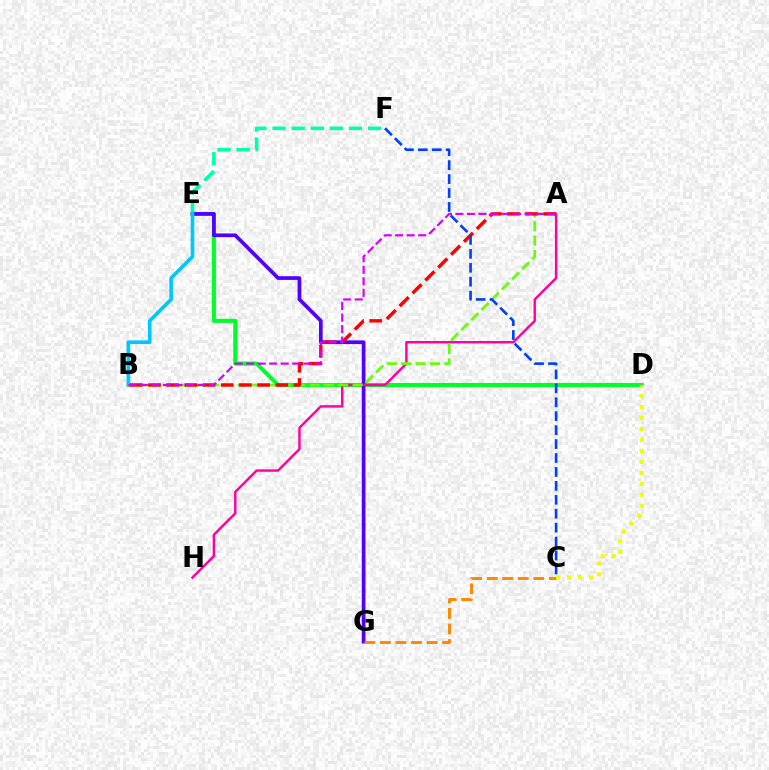{('D', 'E'): [{'color': '#00ff27', 'line_style': 'solid', 'thickness': 2.93}], ('E', 'F'): [{'color': '#00ffaf', 'line_style': 'dashed', 'thickness': 2.6}], ('E', 'G'): [{'color': '#4f00ff', 'line_style': 'solid', 'thickness': 2.65}], ('B', 'E'): [{'color': '#00c7ff', 'line_style': 'solid', 'thickness': 2.62}], ('A', 'H'): [{'color': '#ff00a0', 'line_style': 'solid', 'thickness': 1.74}], ('A', 'B'): [{'color': '#66ff00', 'line_style': 'dashed', 'thickness': 1.95}, {'color': '#ff0000', 'line_style': 'dashed', 'thickness': 2.47}, {'color': '#d600ff', 'line_style': 'dashed', 'thickness': 1.56}], ('C', 'G'): [{'color': '#ff8800', 'line_style': 'dashed', 'thickness': 2.11}], ('C', 'D'): [{'color': '#eeff00', 'line_style': 'dotted', 'thickness': 2.98}], ('C', 'F'): [{'color': '#003fff', 'line_style': 'dashed', 'thickness': 1.89}]}